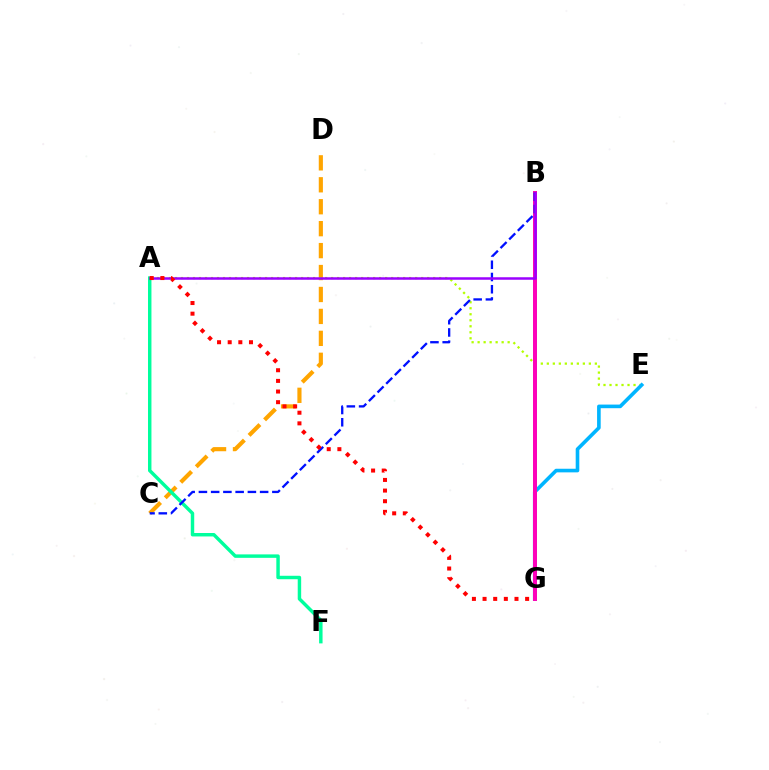{('C', 'D'): [{'color': '#ffa500', 'line_style': 'dashed', 'thickness': 2.98}], ('A', 'E'): [{'color': '#b3ff00', 'line_style': 'dotted', 'thickness': 1.63}], ('E', 'G'): [{'color': '#00b5ff', 'line_style': 'solid', 'thickness': 2.61}], ('B', 'G'): [{'color': '#08ff00', 'line_style': 'solid', 'thickness': 2.87}, {'color': '#ff00bd', 'line_style': 'solid', 'thickness': 2.84}], ('A', 'F'): [{'color': '#00ff9d', 'line_style': 'solid', 'thickness': 2.48}], ('B', 'C'): [{'color': '#0010ff', 'line_style': 'dashed', 'thickness': 1.66}], ('A', 'B'): [{'color': '#9b00ff', 'line_style': 'solid', 'thickness': 1.8}], ('A', 'G'): [{'color': '#ff0000', 'line_style': 'dotted', 'thickness': 2.89}]}